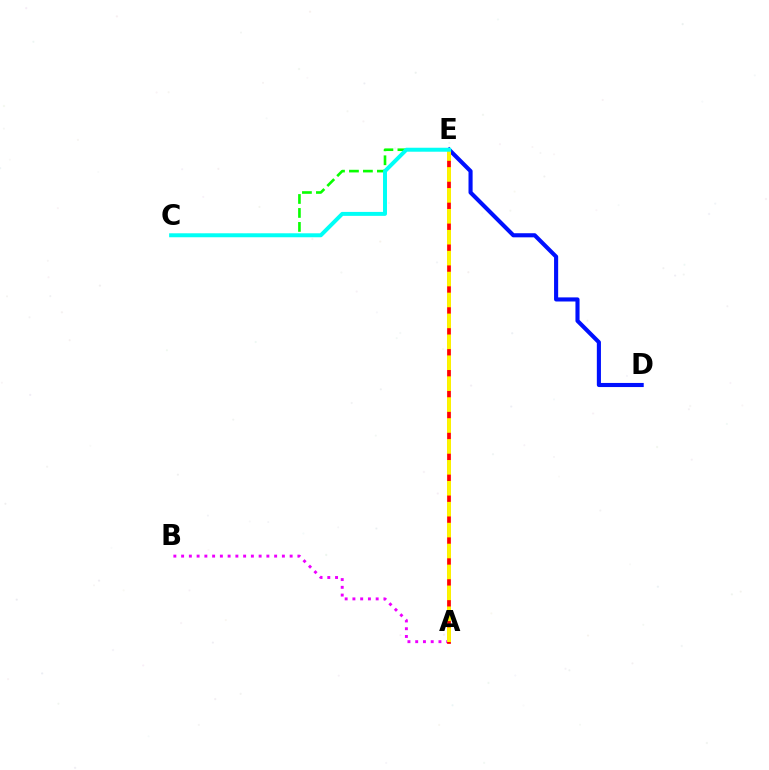{('A', 'B'): [{'color': '#ee00ff', 'line_style': 'dotted', 'thickness': 2.11}], ('C', 'E'): [{'color': '#08ff00', 'line_style': 'dashed', 'thickness': 1.9}, {'color': '#00fff6', 'line_style': 'solid', 'thickness': 2.85}], ('D', 'E'): [{'color': '#0010ff', 'line_style': 'solid', 'thickness': 2.96}], ('A', 'E'): [{'color': '#ff0000', 'line_style': 'solid', 'thickness': 2.69}, {'color': '#fcf500', 'line_style': 'dashed', 'thickness': 2.84}]}